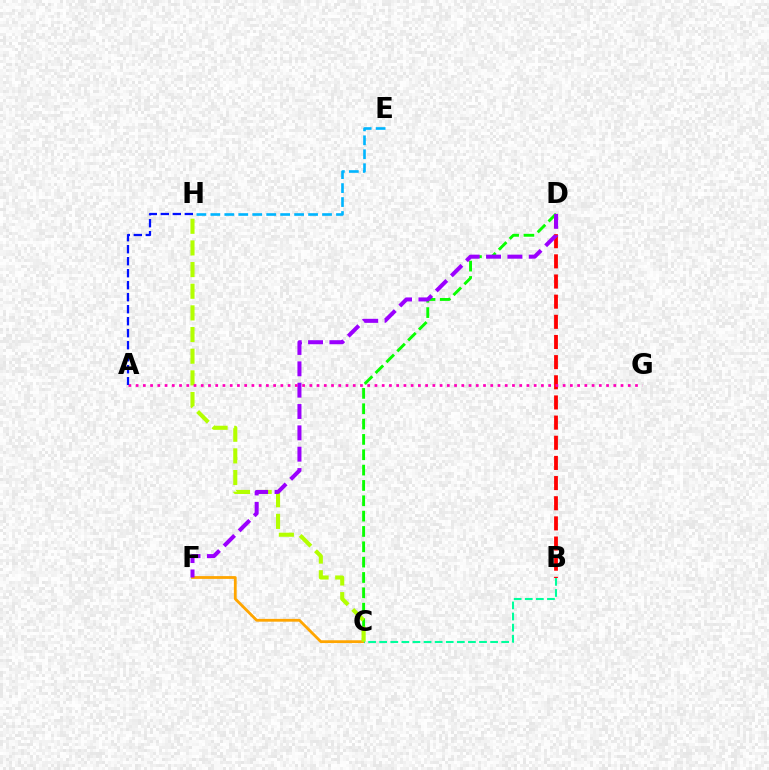{('B', 'D'): [{'color': '#ff0000', 'line_style': 'dashed', 'thickness': 2.74}], ('E', 'H'): [{'color': '#00b5ff', 'line_style': 'dashed', 'thickness': 1.9}], ('C', 'D'): [{'color': '#08ff00', 'line_style': 'dashed', 'thickness': 2.08}], ('C', 'F'): [{'color': '#ffa500', 'line_style': 'solid', 'thickness': 2.01}], ('B', 'C'): [{'color': '#00ff9d', 'line_style': 'dashed', 'thickness': 1.51}], ('C', 'H'): [{'color': '#b3ff00', 'line_style': 'dashed', 'thickness': 2.94}], ('D', 'F'): [{'color': '#9b00ff', 'line_style': 'dashed', 'thickness': 2.9}], ('A', 'G'): [{'color': '#ff00bd', 'line_style': 'dotted', 'thickness': 1.97}], ('A', 'H'): [{'color': '#0010ff', 'line_style': 'dashed', 'thickness': 1.63}]}